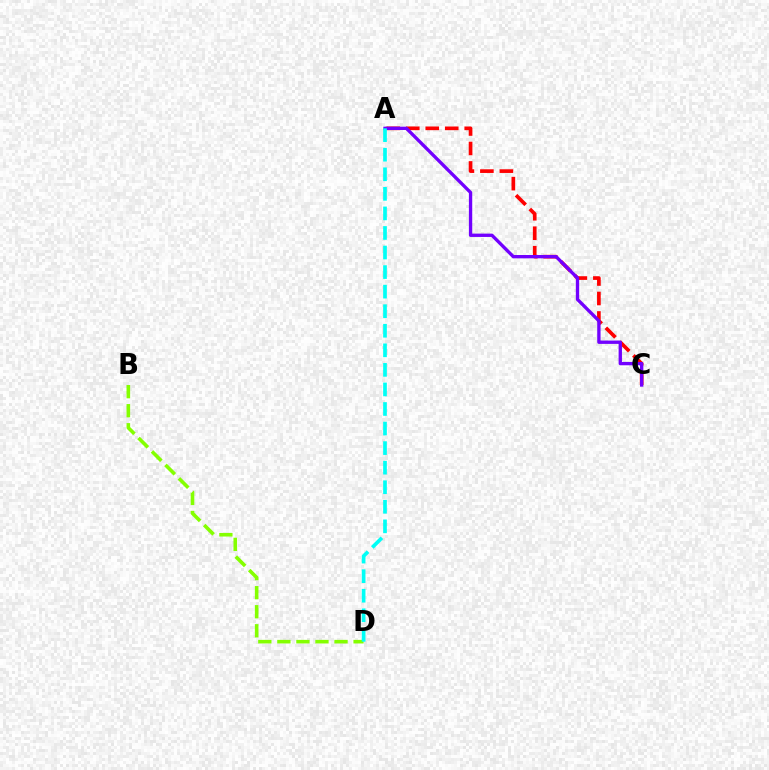{('B', 'D'): [{'color': '#84ff00', 'line_style': 'dashed', 'thickness': 2.59}], ('A', 'C'): [{'color': '#ff0000', 'line_style': 'dashed', 'thickness': 2.65}, {'color': '#7200ff', 'line_style': 'solid', 'thickness': 2.4}], ('A', 'D'): [{'color': '#00fff6', 'line_style': 'dashed', 'thickness': 2.66}]}